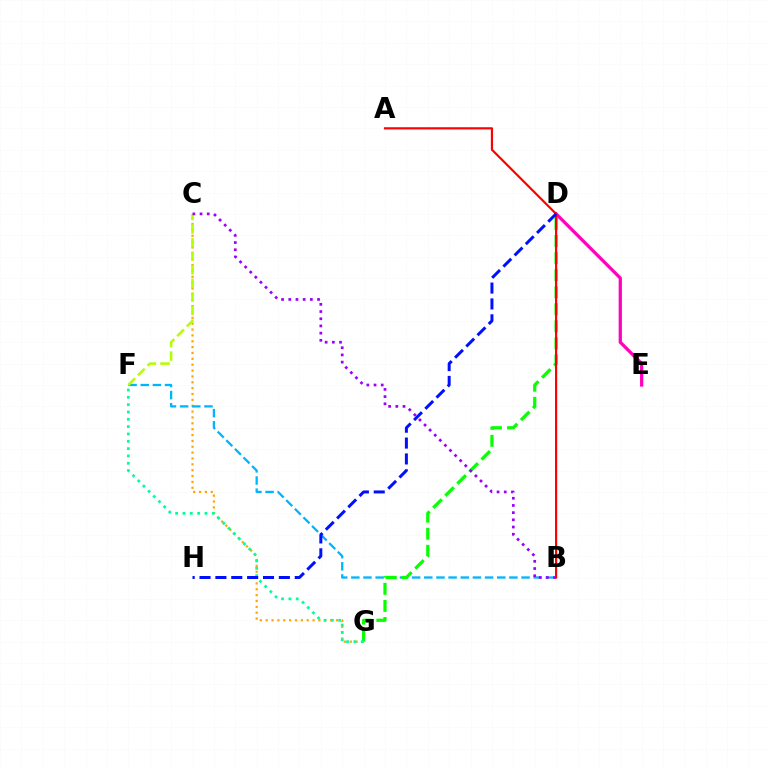{('C', 'G'): [{'color': '#ffa500', 'line_style': 'dotted', 'thickness': 1.59}], ('D', 'E'): [{'color': '#ff00bd', 'line_style': 'solid', 'thickness': 2.34}], ('B', 'F'): [{'color': '#00b5ff', 'line_style': 'dashed', 'thickness': 1.65}], ('C', 'F'): [{'color': '#b3ff00', 'line_style': 'dashed', 'thickness': 1.85}], ('D', 'G'): [{'color': '#08ff00', 'line_style': 'dashed', 'thickness': 2.32}], ('F', 'G'): [{'color': '#00ff9d', 'line_style': 'dotted', 'thickness': 1.99}], ('A', 'B'): [{'color': '#ff0000', 'line_style': 'solid', 'thickness': 1.57}], ('B', 'C'): [{'color': '#9b00ff', 'line_style': 'dotted', 'thickness': 1.95}], ('D', 'H'): [{'color': '#0010ff', 'line_style': 'dashed', 'thickness': 2.16}]}